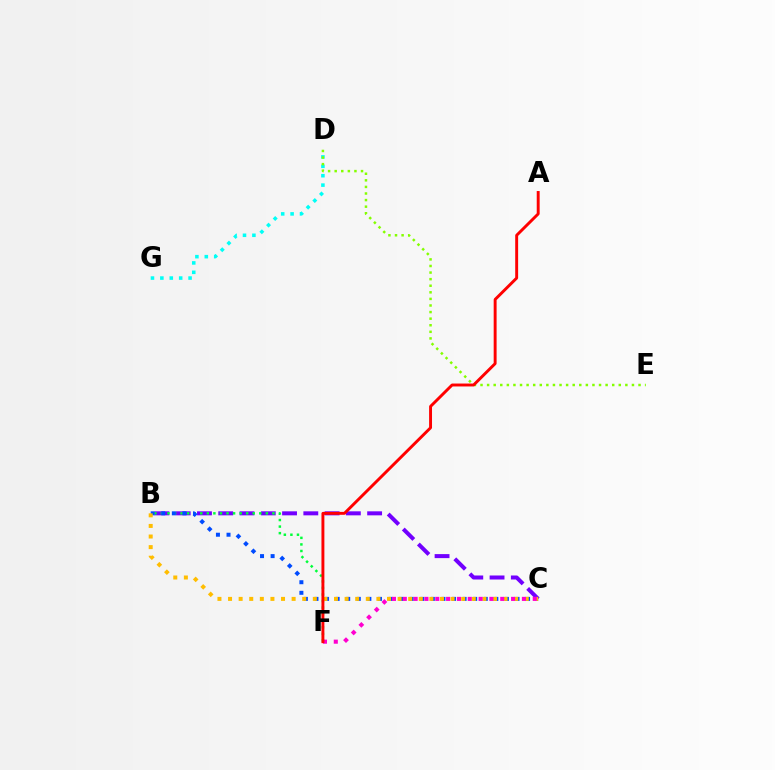{('B', 'C'): [{'color': '#7200ff', 'line_style': 'dashed', 'thickness': 2.89}, {'color': '#004bff', 'line_style': 'dotted', 'thickness': 2.87}, {'color': '#ffbd00', 'line_style': 'dotted', 'thickness': 2.88}], ('B', 'F'): [{'color': '#00ff39', 'line_style': 'dotted', 'thickness': 1.78}], ('D', 'G'): [{'color': '#00fff6', 'line_style': 'dotted', 'thickness': 2.55}], ('D', 'E'): [{'color': '#84ff00', 'line_style': 'dotted', 'thickness': 1.79}], ('C', 'F'): [{'color': '#ff00cf', 'line_style': 'dotted', 'thickness': 2.94}], ('A', 'F'): [{'color': '#ff0000', 'line_style': 'solid', 'thickness': 2.1}]}